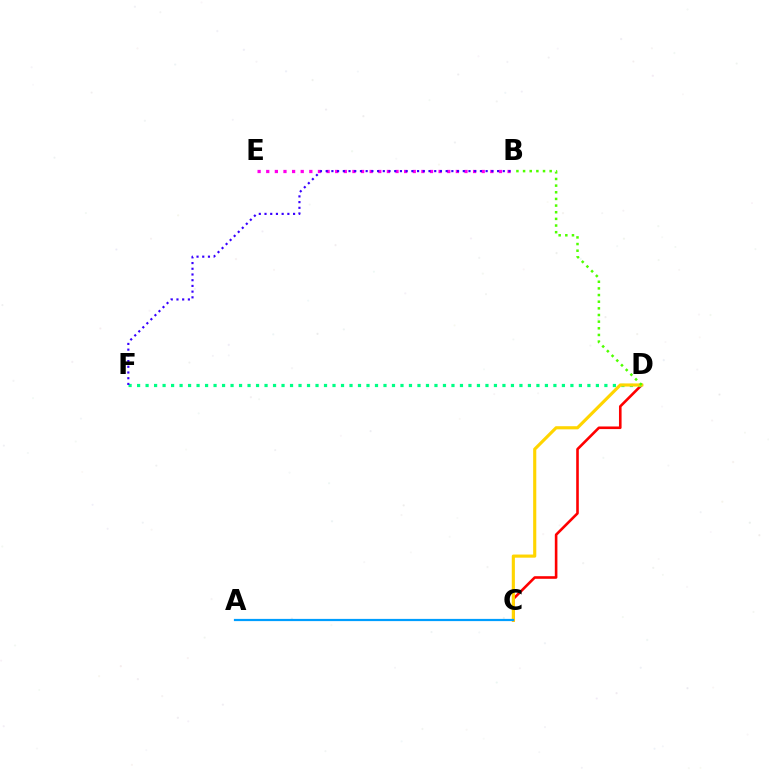{('B', 'E'): [{'color': '#ff00ed', 'line_style': 'dotted', 'thickness': 2.34}], ('C', 'D'): [{'color': '#ff0000', 'line_style': 'solid', 'thickness': 1.88}, {'color': '#ffd500', 'line_style': 'solid', 'thickness': 2.26}], ('D', 'F'): [{'color': '#00ff86', 'line_style': 'dotted', 'thickness': 2.31}], ('B', 'D'): [{'color': '#4fff00', 'line_style': 'dotted', 'thickness': 1.81}], ('A', 'C'): [{'color': '#009eff', 'line_style': 'solid', 'thickness': 1.59}], ('B', 'F'): [{'color': '#3700ff', 'line_style': 'dotted', 'thickness': 1.55}]}